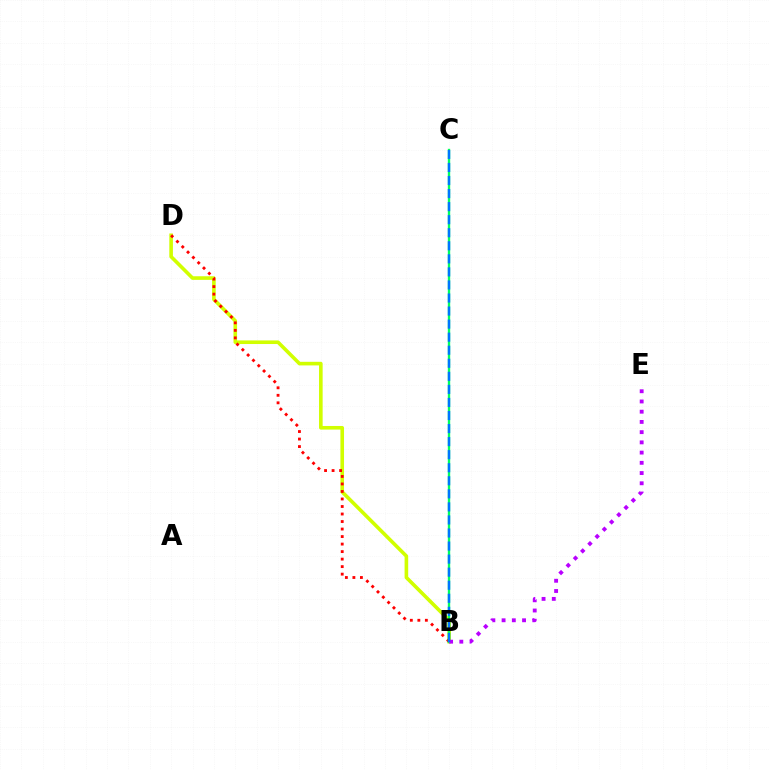{('B', 'D'): [{'color': '#d1ff00', 'line_style': 'solid', 'thickness': 2.6}, {'color': '#ff0000', 'line_style': 'dotted', 'thickness': 2.04}], ('B', 'C'): [{'color': '#00ff5c', 'line_style': 'solid', 'thickness': 1.7}, {'color': '#0074ff', 'line_style': 'dashed', 'thickness': 1.77}], ('B', 'E'): [{'color': '#b900ff', 'line_style': 'dotted', 'thickness': 2.78}]}